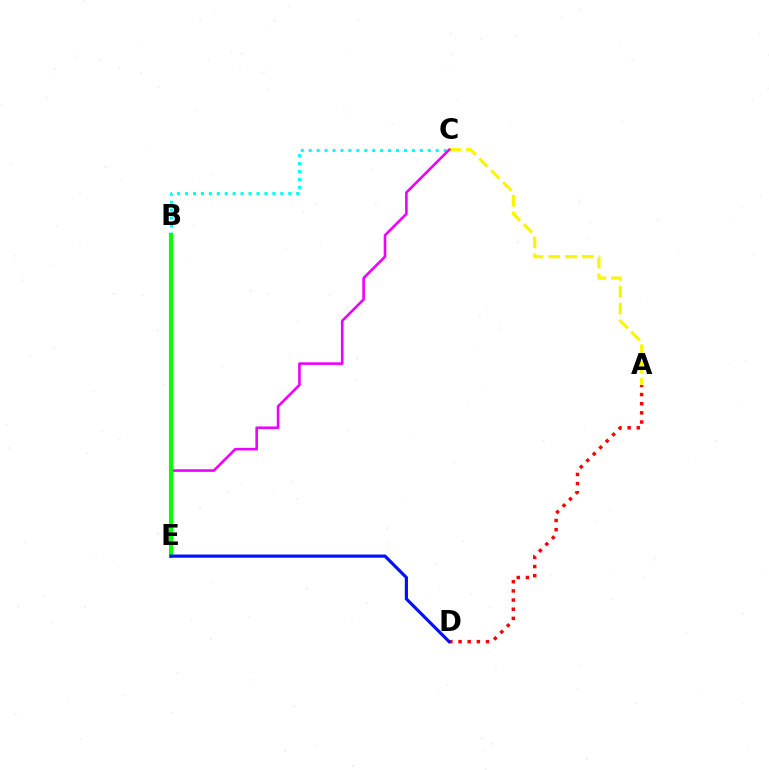{('B', 'C'): [{'color': '#00fff6', 'line_style': 'dotted', 'thickness': 2.16}], ('A', 'C'): [{'color': '#fcf500', 'line_style': 'dashed', 'thickness': 2.29}], ('C', 'E'): [{'color': '#ee00ff', 'line_style': 'solid', 'thickness': 1.88}], ('A', 'D'): [{'color': '#ff0000', 'line_style': 'dotted', 'thickness': 2.49}], ('B', 'E'): [{'color': '#08ff00', 'line_style': 'solid', 'thickness': 2.99}], ('D', 'E'): [{'color': '#0010ff', 'line_style': 'solid', 'thickness': 2.28}]}